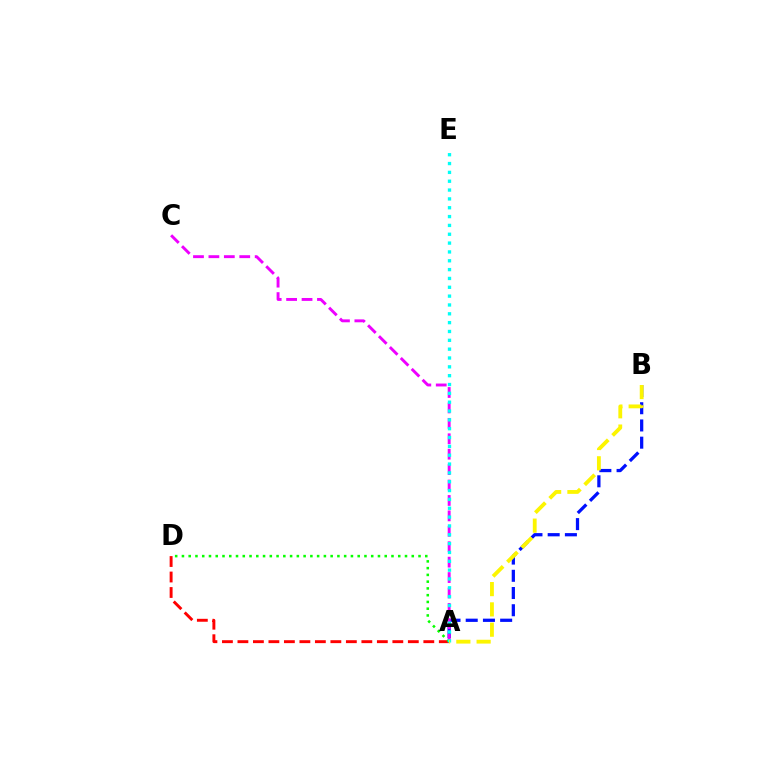{('A', 'B'): [{'color': '#0010ff', 'line_style': 'dashed', 'thickness': 2.34}, {'color': '#fcf500', 'line_style': 'dashed', 'thickness': 2.76}], ('A', 'C'): [{'color': '#ee00ff', 'line_style': 'dashed', 'thickness': 2.1}], ('A', 'D'): [{'color': '#ff0000', 'line_style': 'dashed', 'thickness': 2.1}, {'color': '#08ff00', 'line_style': 'dotted', 'thickness': 1.84}], ('A', 'E'): [{'color': '#00fff6', 'line_style': 'dotted', 'thickness': 2.4}]}